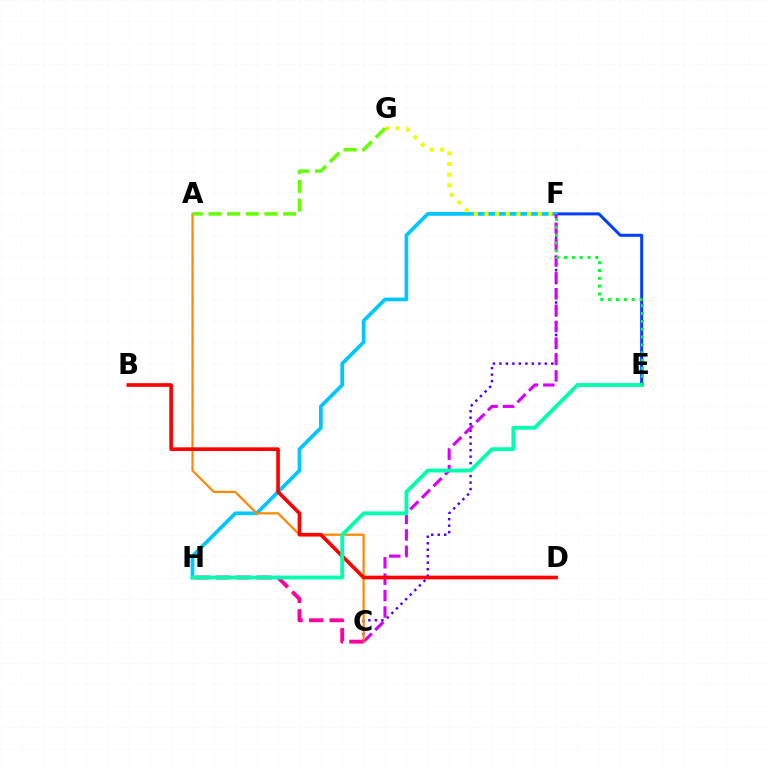{('E', 'F'): [{'color': '#003fff', 'line_style': 'solid', 'thickness': 2.16}, {'color': '#00ff27', 'line_style': 'dotted', 'thickness': 2.13}], ('C', 'F'): [{'color': '#4f00ff', 'line_style': 'dotted', 'thickness': 1.76}, {'color': '#d600ff', 'line_style': 'dashed', 'thickness': 2.23}], ('F', 'H'): [{'color': '#00c7ff', 'line_style': 'solid', 'thickness': 2.69}], ('F', 'G'): [{'color': '#eeff00', 'line_style': 'dotted', 'thickness': 2.9}], ('A', 'C'): [{'color': '#ff8800', 'line_style': 'solid', 'thickness': 1.58}], ('B', 'D'): [{'color': '#ff0000', 'line_style': 'solid', 'thickness': 2.63}], ('C', 'H'): [{'color': '#ff00a0', 'line_style': 'dashed', 'thickness': 2.79}], ('E', 'H'): [{'color': '#00ffaf', 'line_style': 'solid', 'thickness': 2.76}], ('A', 'G'): [{'color': '#66ff00', 'line_style': 'dashed', 'thickness': 2.54}]}